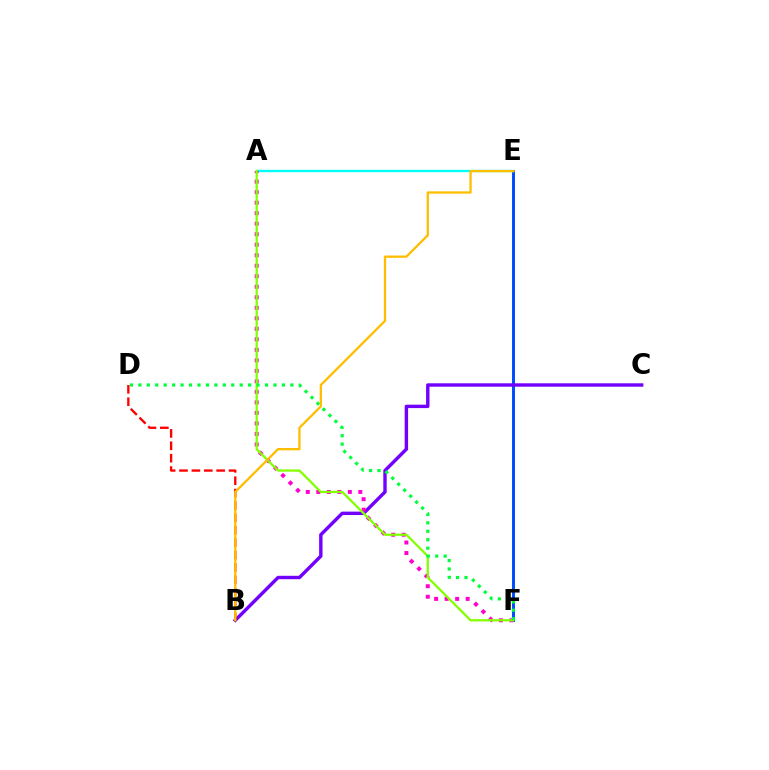{('E', 'F'): [{'color': '#004bff', 'line_style': 'solid', 'thickness': 2.11}], ('A', 'E'): [{'color': '#00fff6', 'line_style': 'solid', 'thickness': 1.69}], ('B', 'C'): [{'color': '#7200ff', 'line_style': 'solid', 'thickness': 2.45}], ('B', 'D'): [{'color': '#ff0000', 'line_style': 'dashed', 'thickness': 1.68}], ('A', 'F'): [{'color': '#ff00cf', 'line_style': 'dotted', 'thickness': 2.86}, {'color': '#84ff00', 'line_style': 'solid', 'thickness': 1.64}], ('D', 'F'): [{'color': '#00ff39', 'line_style': 'dotted', 'thickness': 2.29}], ('B', 'E'): [{'color': '#ffbd00', 'line_style': 'solid', 'thickness': 1.65}]}